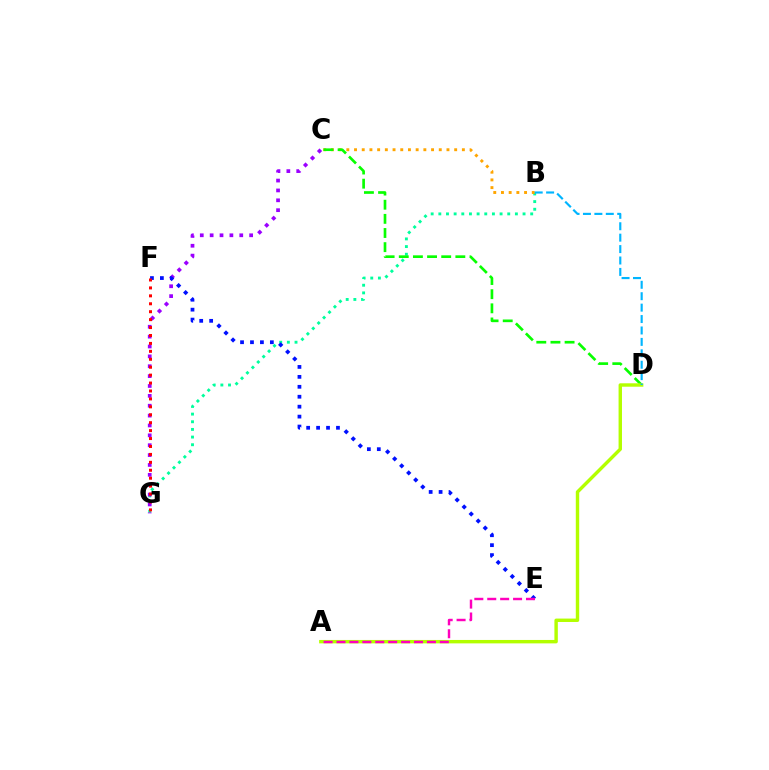{('B', 'G'): [{'color': '#00ff9d', 'line_style': 'dotted', 'thickness': 2.08}], ('C', 'G'): [{'color': '#9b00ff', 'line_style': 'dotted', 'thickness': 2.68}], ('B', 'C'): [{'color': '#ffa500', 'line_style': 'dotted', 'thickness': 2.09}], ('E', 'F'): [{'color': '#0010ff', 'line_style': 'dotted', 'thickness': 2.7}], ('C', 'D'): [{'color': '#08ff00', 'line_style': 'dashed', 'thickness': 1.92}], ('A', 'D'): [{'color': '#b3ff00', 'line_style': 'solid', 'thickness': 2.46}], ('F', 'G'): [{'color': '#ff0000', 'line_style': 'dotted', 'thickness': 2.15}], ('A', 'E'): [{'color': '#ff00bd', 'line_style': 'dashed', 'thickness': 1.75}], ('B', 'D'): [{'color': '#00b5ff', 'line_style': 'dashed', 'thickness': 1.55}]}